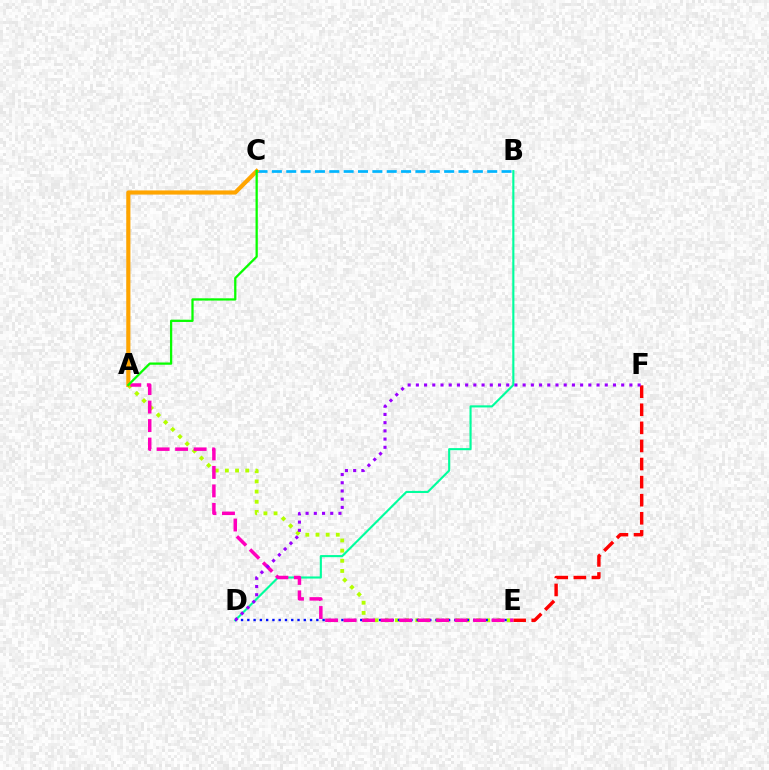{('A', 'E'): [{'color': '#b3ff00', 'line_style': 'dotted', 'thickness': 2.76}, {'color': '#ff00bd', 'line_style': 'dashed', 'thickness': 2.51}], ('B', 'D'): [{'color': '#00ff9d', 'line_style': 'solid', 'thickness': 1.52}], ('E', 'F'): [{'color': '#ff0000', 'line_style': 'dashed', 'thickness': 2.46}], ('D', 'E'): [{'color': '#0010ff', 'line_style': 'dotted', 'thickness': 1.7}], ('B', 'C'): [{'color': '#00b5ff', 'line_style': 'dashed', 'thickness': 1.95}], ('A', 'C'): [{'color': '#ffa500', 'line_style': 'solid', 'thickness': 2.99}, {'color': '#08ff00', 'line_style': 'solid', 'thickness': 1.63}], ('D', 'F'): [{'color': '#9b00ff', 'line_style': 'dotted', 'thickness': 2.23}]}